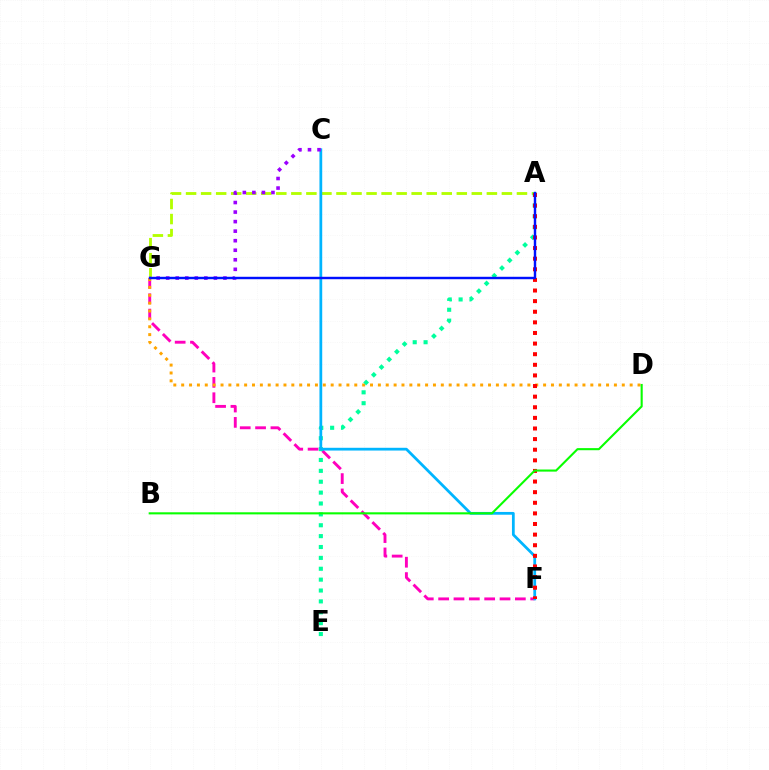{('F', 'G'): [{'color': '#ff00bd', 'line_style': 'dashed', 'thickness': 2.08}], ('A', 'G'): [{'color': '#b3ff00', 'line_style': 'dashed', 'thickness': 2.04}, {'color': '#0010ff', 'line_style': 'solid', 'thickness': 1.75}], ('D', 'G'): [{'color': '#ffa500', 'line_style': 'dotted', 'thickness': 2.14}], ('A', 'E'): [{'color': '#00ff9d', 'line_style': 'dotted', 'thickness': 2.96}], ('C', 'F'): [{'color': '#00b5ff', 'line_style': 'solid', 'thickness': 1.99}], ('A', 'F'): [{'color': '#ff0000', 'line_style': 'dotted', 'thickness': 2.88}], ('C', 'G'): [{'color': '#9b00ff', 'line_style': 'dotted', 'thickness': 2.59}], ('B', 'D'): [{'color': '#08ff00', 'line_style': 'solid', 'thickness': 1.51}]}